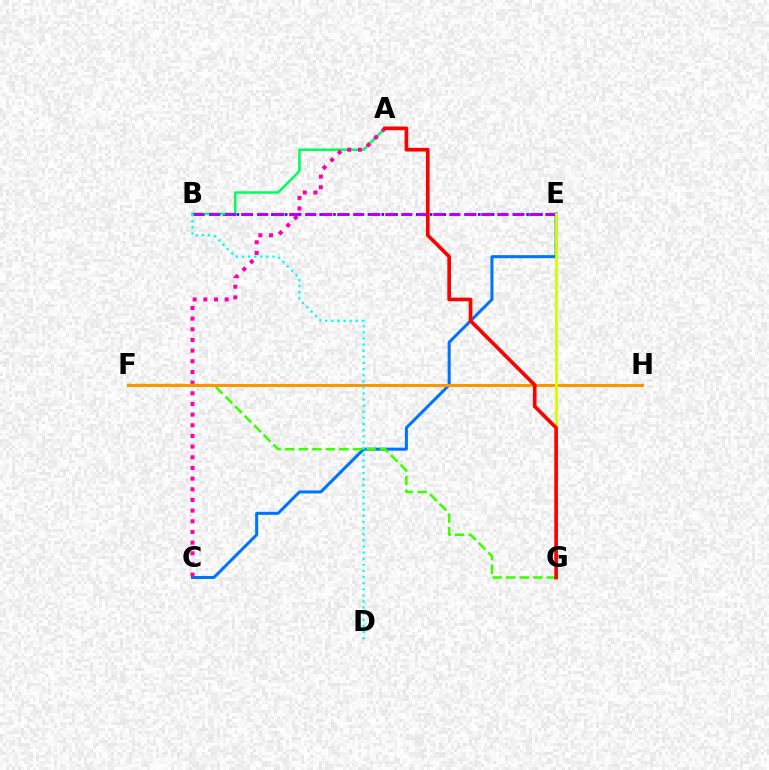{('B', 'E'): [{'color': '#2500ff', 'line_style': 'dotted', 'thickness': 1.87}, {'color': '#b900ff', 'line_style': 'dashed', 'thickness': 2.18}], ('A', 'B'): [{'color': '#00ff5c', 'line_style': 'solid', 'thickness': 1.8}], ('C', 'E'): [{'color': '#0074ff', 'line_style': 'solid', 'thickness': 2.18}], ('A', 'C'): [{'color': '#ff00ac', 'line_style': 'dotted', 'thickness': 2.9}], ('F', 'G'): [{'color': '#3dff00', 'line_style': 'dashed', 'thickness': 1.84}], ('F', 'H'): [{'color': '#ff9400', 'line_style': 'solid', 'thickness': 2.16}], ('E', 'G'): [{'color': '#d1ff00', 'line_style': 'solid', 'thickness': 2.05}], ('B', 'D'): [{'color': '#00fff6', 'line_style': 'dotted', 'thickness': 1.66}], ('A', 'G'): [{'color': '#ff0000', 'line_style': 'solid', 'thickness': 2.63}]}